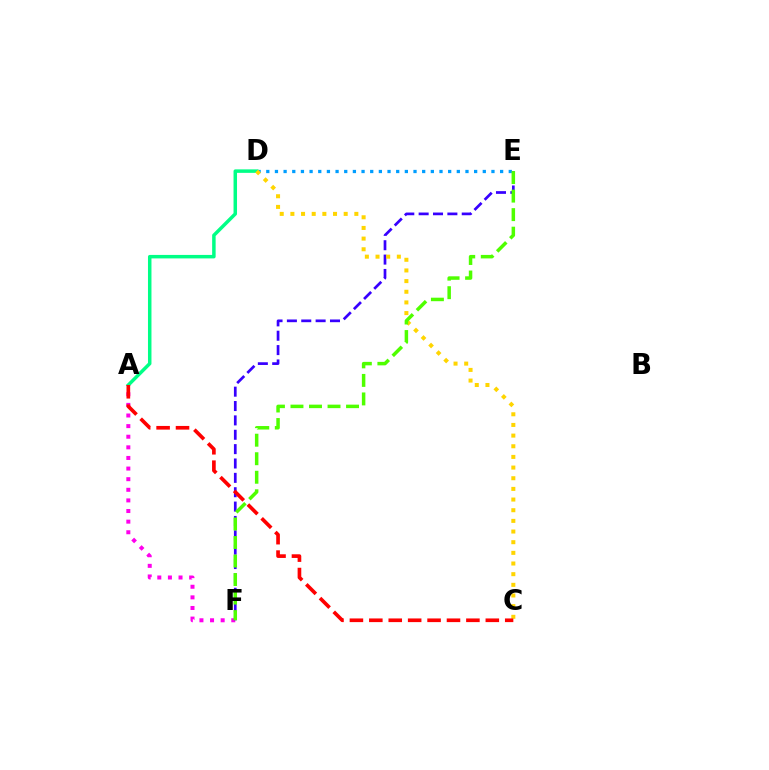{('A', 'F'): [{'color': '#ff00ed', 'line_style': 'dotted', 'thickness': 2.88}], ('D', 'E'): [{'color': '#009eff', 'line_style': 'dotted', 'thickness': 2.35}], ('E', 'F'): [{'color': '#3700ff', 'line_style': 'dashed', 'thickness': 1.95}, {'color': '#4fff00', 'line_style': 'dashed', 'thickness': 2.52}], ('A', 'D'): [{'color': '#00ff86', 'line_style': 'solid', 'thickness': 2.51}], ('C', 'D'): [{'color': '#ffd500', 'line_style': 'dotted', 'thickness': 2.9}], ('A', 'C'): [{'color': '#ff0000', 'line_style': 'dashed', 'thickness': 2.64}]}